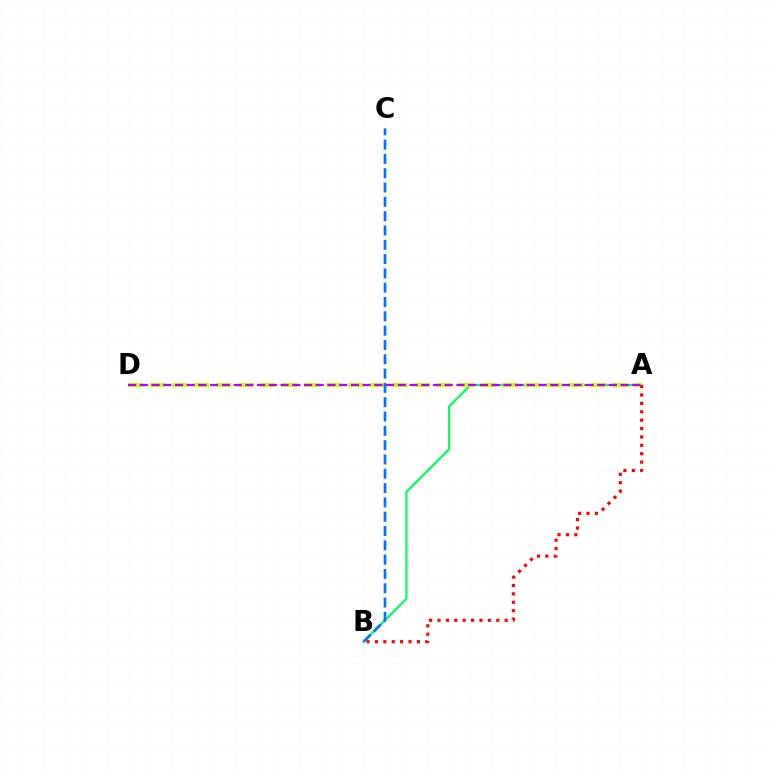{('A', 'B'): [{'color': '#00ff5c', 'line_style': 'solid', 'thickness': 1.6}, {'color': '#ff0000', 'line_style': 'dotted', 'thickness': 2.28}], ('A', 'D'): [{'color': '#d1ff00', 'line_style': 'dashed', 'thickness': 2.99}, {'color': '#b900ff', 'line_style': 'dashed', 'thickness': 1.59}], ('B', 'C'): [{'color': '#0074ff', 'line_style': 'dashed', 'thickness': 1.94}]}